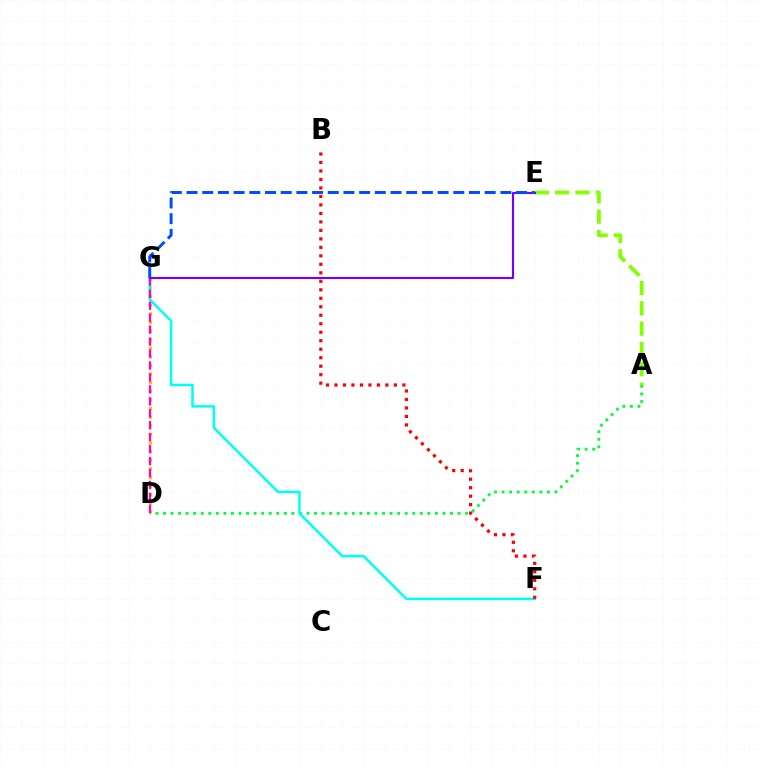{('A', 'D'): [{'color': '#00ff39', 'line_style': 'dotted', 'thickness': 2.05}], ('A', 'E'): [{'color': '#84ff00', 'line_style': 'dashed', 'thickness': 2.76}], ('D', 'G'): [{'color': '#ffbd00', 'line_style': 'dotted', 'thickness': 2.34}, {'color': '#ff00cf', 'line_style': 'dashed', 'thickness': 1.62}], ('F', 'G'): [{'color': '#00fff6', 'line_style': 'solid', 'thickness': 1.81}], ('E', 'G'): [{'color': '#7200ff', 'line_style': 'solid', 'thickness': 1.53}, {'color': '#004bff', 'line_style': 'dashed', 'thickness': 2.13}], ('B', 'F'): [{'color': '#ff0000', 'line_style': 'dotted', 'thickness': 2.31}]}